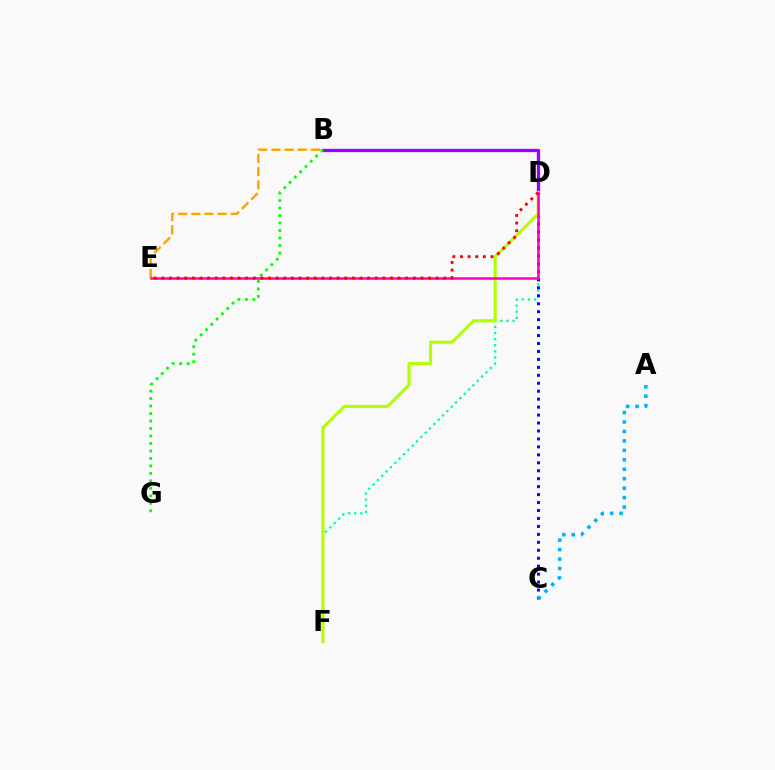{('D', 'F'): [{'color': '#00ff9d', 'line_style': 'dotted', 'thickness': 1.66}, {'color': '#b3ff00', 'line_style': 'solid', 'thickness': 2.24}], ('B', 'E'): [{'color': '#ffa500', 'line_style': 'dashed', 'thickness': 1.79}], ('B', 'D'): [{'color': '#9b00ff', 'line_style': 'solid', 'thickness': 2.38}], ('C', 'D'): [{'color': '#0010ff', 'line_style': 'dotted', 'thickness': 2.16}], ('B', 'G'): [{'color': '#08ff00', 'line_style': 'dotted', 'thickness': 2.03}], ('A', 'C'): [{'color': '#00b5ff', 'line_style': 'dotted', 'thickness': 2.57}], ('D', 'E'): [{'color': '#ff00bd', 'line_style': 'solid', 'thickness': 1.82}, {'color': '#ff0000', 'line_style': 'dotted', 'thickness': 2.07}]}